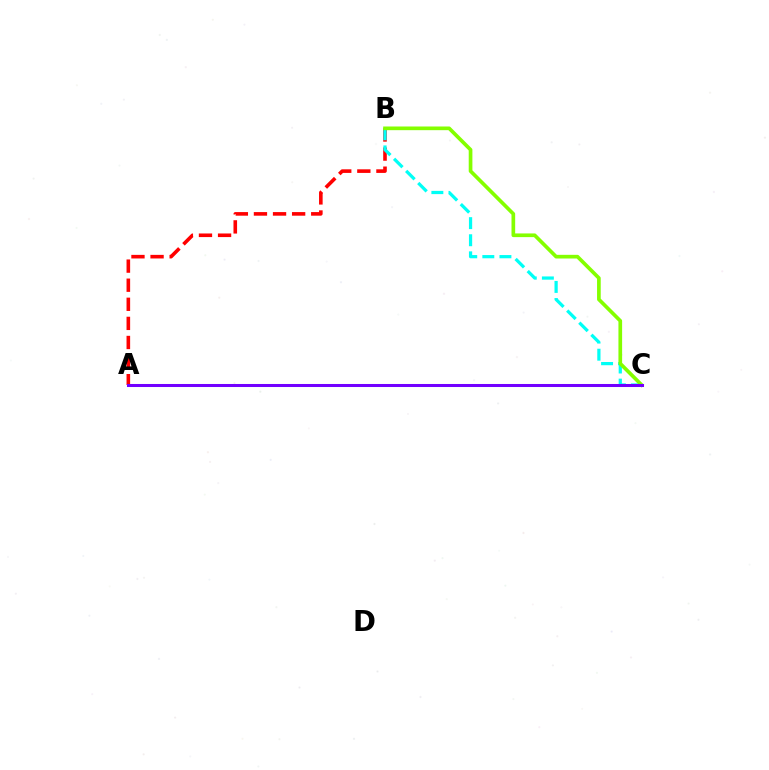{('A', 'B'): [{'color': '#ff0000', 'line_style': 'dashed', 'thickness': 2.59}], ('B', 'C'): [{'color': '#00fff6', 'line_style': 'dashed', 'thickness': 2.32}, {'color': '#84ff00', 'line_style': 'solid', 'thickness': 2.65}], ('A', 'C'): [{'color': '#7200ff', 'line_style': 'solid', 'thickness': 2.18}]}